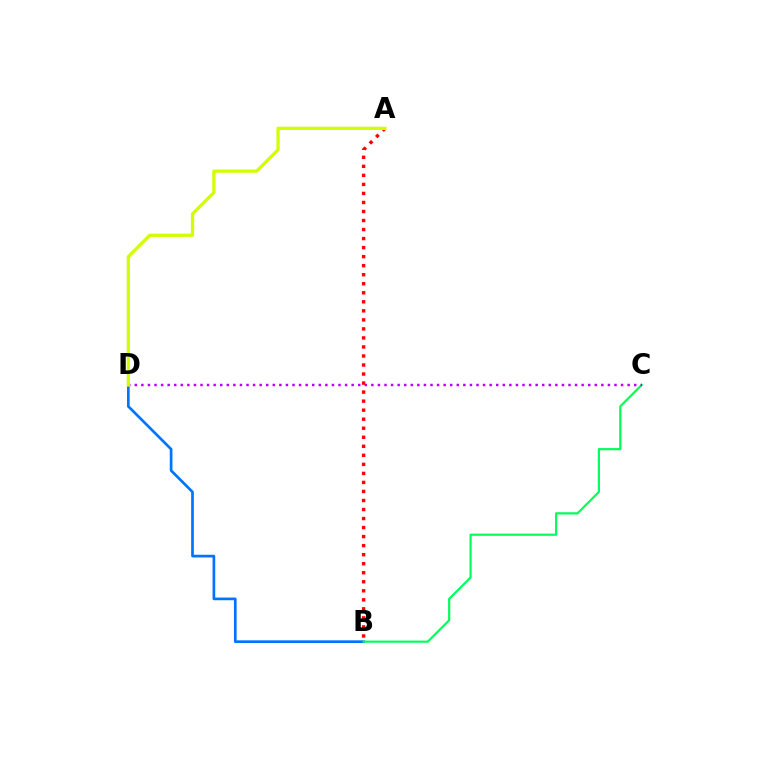{('B', 'D'): [{'color': '#0074ff', 'line_style': 'solid', 'thickness': 1.93}], ('B', 'C'): [{'color': '#00ff5c', 'line_style': 'solid', 'thickness': 1.57}], ('C', 'D'): [{'color': '#b900ff', 'line_style': 'dotted', 'thickness': 1.79}], ('A', 'B'): [{'color': '#ff0000', 'line_style': 'dotted', 'thickness': 2.45}], ('A', 'D'): [{'color': '#d1ff00', 'line_style': 'solid', 'thickness': 2.34}]}